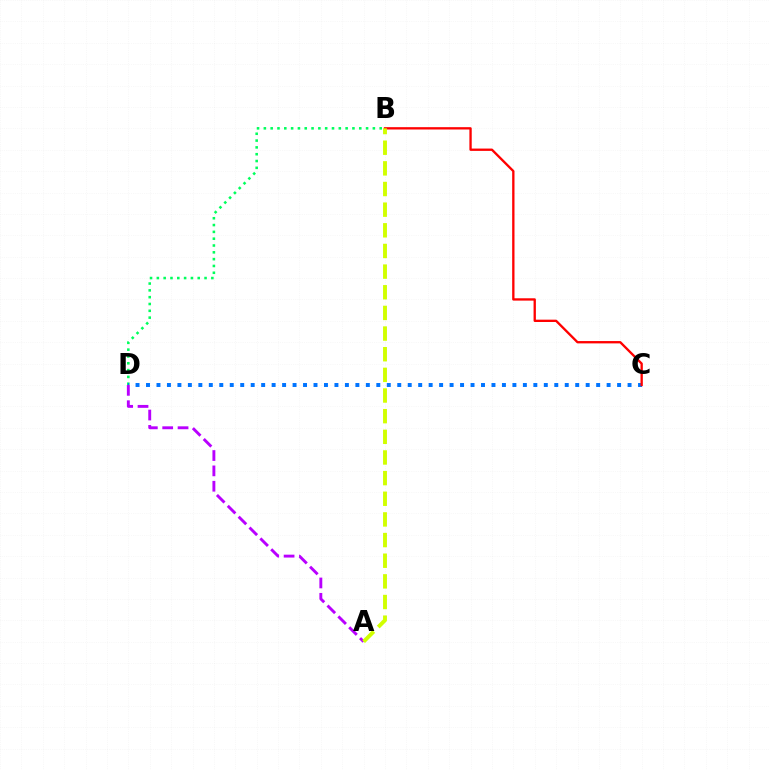{('B', 'D'): [{'color': '#00ff5c', 'line_style': 'dotted', 'thickness': 1.85}], ('C', 'D'): [{'color': '#0074ff', 'line_style': 'dotted', 'thickness': 2.84}], ('B', 'C'): [{'color': '#ff0000', 'line_style': 'solid', 'thickness': 1.68}], ('A', 'D'): [{'color': '#b900ff', 'line_style': 'dashed', 'thickness': 2.09}], ('A', 'B'): [{'color': '#d1ff00', 'line_style': 'dashed', 'thickness': 2.81}]}